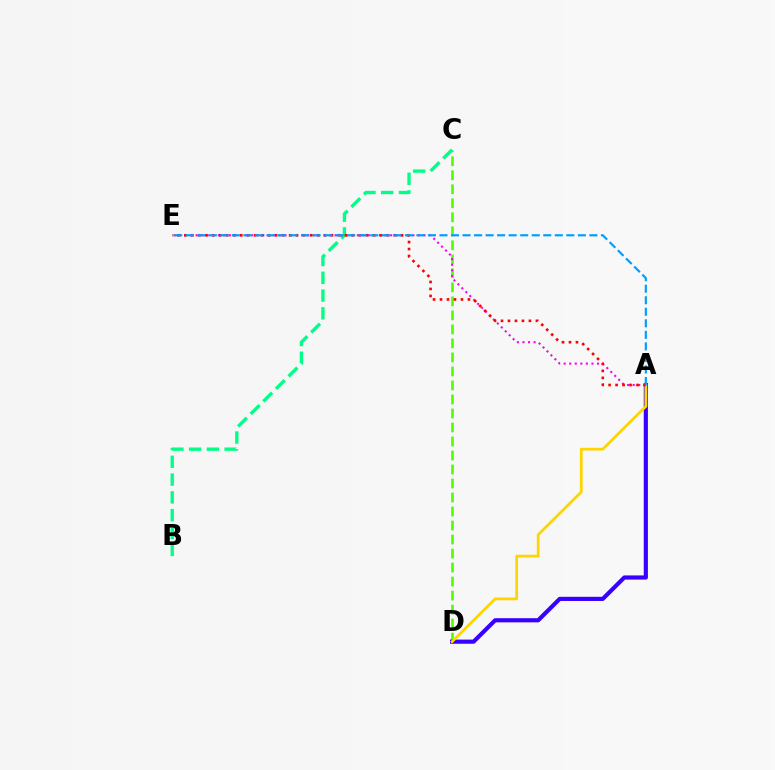{('C', 'D'): [{'color': '#4fff00', 'line_style': 'dashed', 'thickness': 1.9}], ('B', 'C'): [{'color': '#00ff86', 'line_style': 'dashed', 'thickness': 2.42}], ('A', 'D'): [{'color': '#3700ff', 'line_style': 'solid', 'thickness': 2.99}, {'color': '#ffd500', 'line_style': 'solid', 'thickness': 1.98}], ('A', 'E'): [{'color': '#ff00ed', 'line_style': 'dotted', 'thickness': 1.51}, {'color': '#ff0000', 'line_style': 'dotted', 'thickness': 1.9}, {'color': '#009eff', 'line_style': 'dashed', 'thickness': 1.57}]}